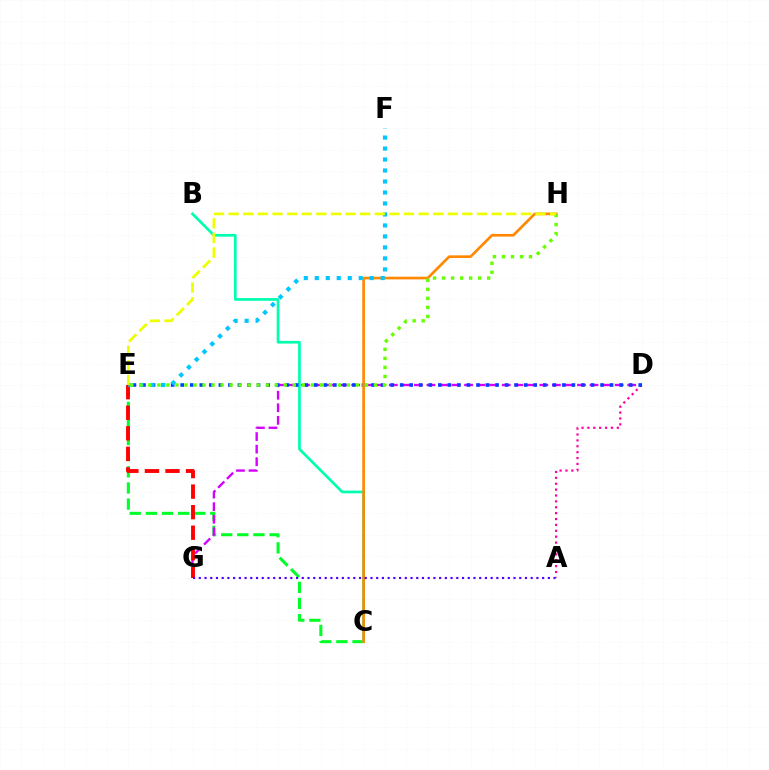{('C', 'E'): [{'color': '#00ff27', 'line_style': 'dashed', 'thickness': 2.19}], ('B', 'C'): [{'color': '#00ffaf', 'line_style': 'solid', 'thickness': 1.95}], ('A', 'D'): [{'color': '#ff00a0', 'line_style': 'dotted', 'thickness': 1.6}], ('D', 'G'): [{'color': '#d600ff', 'line_style': 'dashed', 'thickness': 1.7}], ('D', 'E'): [{'color': '#003fff', 'line_style': 'dotted', 'thickness': 2.59}], ('E', 'G'): [{'color': '#ff0000', 'line_style': 'dashed', 'thickness': 2.79}], ('C', 'H'): [{'color': '#ff8800', 'line_style': 'solid', 'thickness': 1.92}], ('E', 'F'): [{'color': '#00c7ff', 'line_style': 'dotted', 'thickness': 2.98}], ('E', 'H'): [{'color': '#66ff00', 'line_style': 'dotted', 'thickness': 2.45}, {'color': '#eeff00', 'line_style': 'dashed', 'thickness': 1.98}], ('A', 'G'): [{'color': '#4f00ff', 'line_style': 'dotted', 'thickness': 1.55}]}